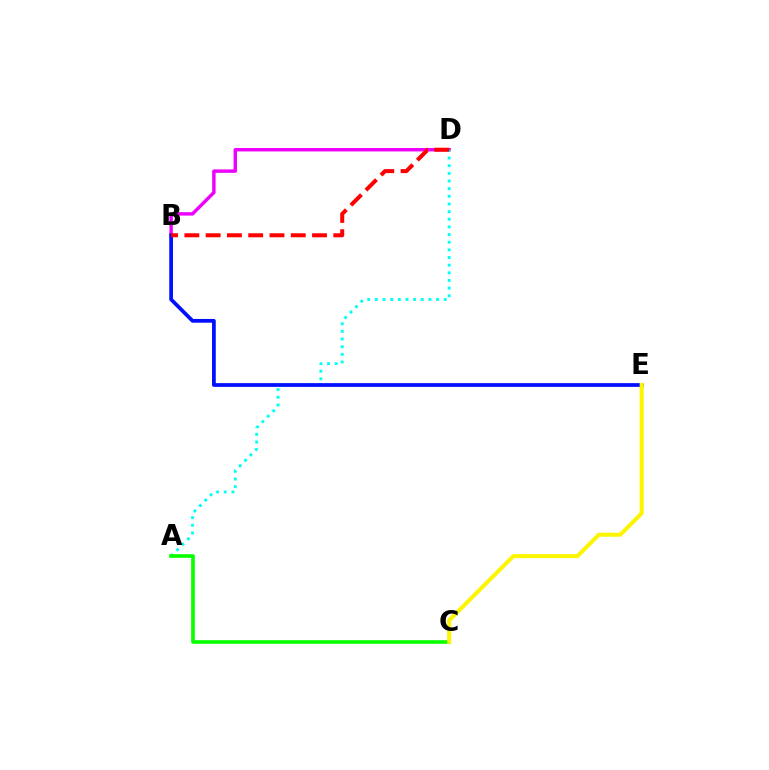{('B', 'D'): [{'color': '#ee00ff', 'line_style': 'solid', 'thickness': 2.47}, {'color': '#ff0000', 'line_style': 'dashed', 'thickness': 2.89}], ('A', 'D'): [{'color': '#00fff6', 'line_style': 'dotted', 'thickness': 2.08}], ('B', 'E'): [{'color': '#0010ff', 'line_style': 'solid', 'thickness': 2.69}], ('A', 'C'): [{'color': '#08ff00', 'line_style': 'solid', 'thickness': 2.63}], ('C', 'E'): [{'color': '#fcf500', 'line_style': 'solid', 'thickness': 2.9}]}